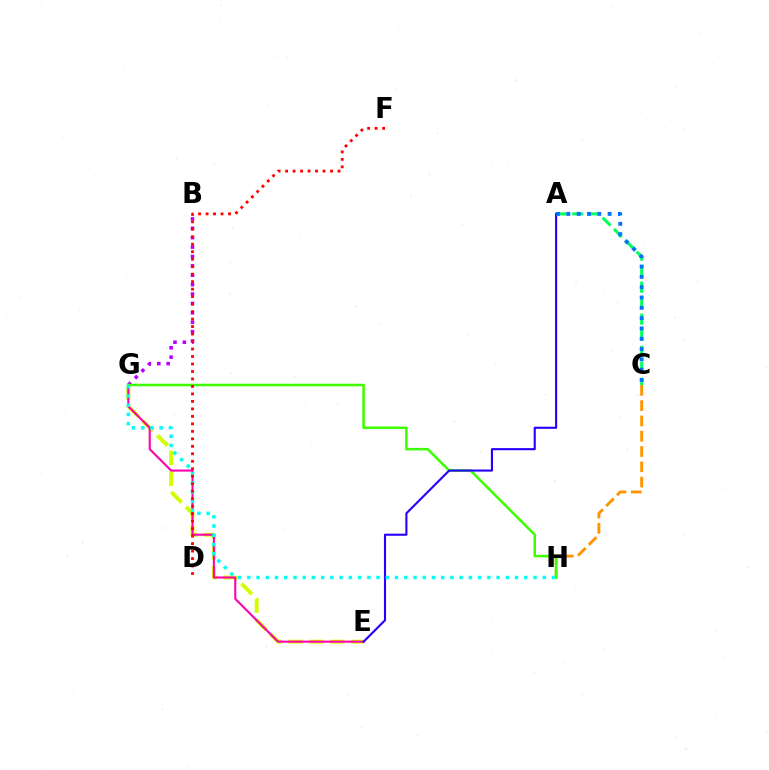{('B', 'G'): [{'color': '#b900ff', 'line_style': 'dotted', 'thickness': 2.55}], ('A', 'C'): [{'color': '#00ff5c', 'line_style': 'dashed', 'thickness': 2.18}, {'color': '#0074ff', 'line_style': 'dotted', 'thickness': 2.8}], ('C', 'H'): [{'color': '#ff9400', 'line_style': 'dashed', 'thickness': 2.08}], ('E', 'G'): [{'color': '#d1ff00', 'line_style': 'dashed', 'thickness': 2.83}, {'color': '#ff00ac', 'line_style': 'solid', 'thickness': 1.5}], ('G', 'H'): [{'color': '#3dff00', 'line_style': 'solid', 'thickness': 1.83}, {'color': '#00fff6', 'line_style': 'dotted', 'thickness': 2.51}], ('A', 'E'): [{'color': '#2500ff', 'line_style': 'solid', 'thickness': 1.52}], ('D', 'F'): [{'color': '#ff0000', 'line_style': 'dotted', 'thickness': 2.03}]}